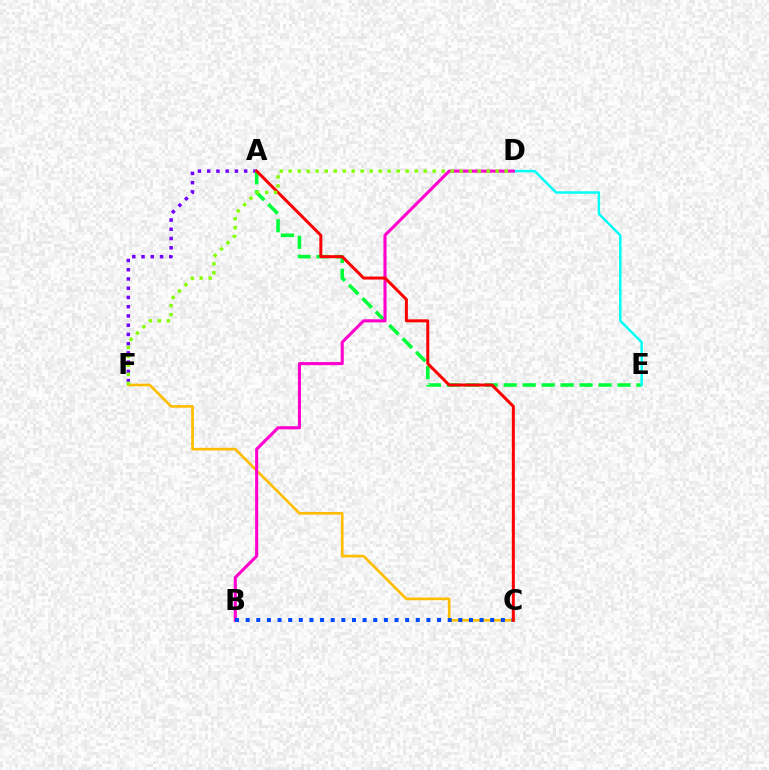{('A', 'F'): [{'color': '#7200ff', 'line_style': 'dotted', 'thickness': 2.51}], ('A', 'E'): [{'color': '#00ff39', 'line_style': 'dashed', 'thickness': 2.58}], ('D', 'E'): [{'color': '#00fff6', 'line_style': 'solid', 'thickness': 1.78}], ('C', 'F'): [{'color': '#ffbd00', 'line_style': 'solid', 'thickness': 1.91}], ('B', 'D'): [{'color': '#ff00cf', 'line_style': 'solid', 'thickness': 2.22}], ('B', 'C'): [{'color': '#004bff', 'line_style': 'dotted', 'thickness': 2.89}], ('A', 'C'): [{'color': '#ff0000', 'line_style': 'solid', 'thickness': 2.16}], ('D', 'F'): [{'color': '#84ff00', 'line_style': 'dotted', 'thickness': 2.44}]}